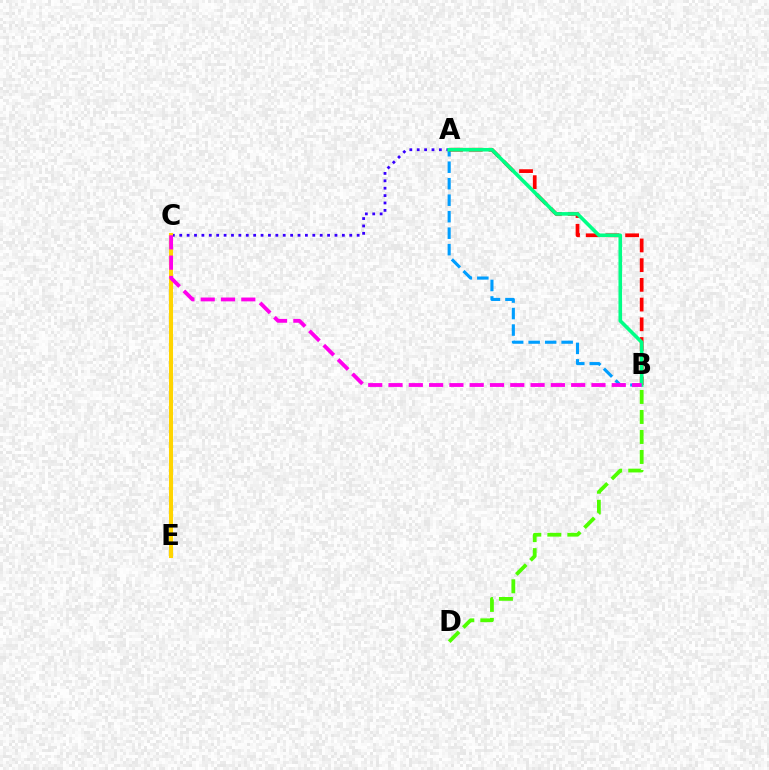{('A', 'C'): [{'color': '#3700ff', 'line_style': 'dotted', 'thickness': 2.01}], ('A', 'B'): [{'color': '#009eff', 'line_style': 'dashed', 'thickness': 2.24}, {'color': '#ff0000', 'line_style': 'dashed', 'thickness': 2.68}, {'color': '#00ff86', 'line_style': 'solid', 'thickness': 2.6}], ('B', 'D'): [{'color': '#4fff00', 'line_style': 'dashed', 'thickness': 2.72}], ('C', 'E'): [{'color': '#ffd500', 'line_style': 'solid', 'thickness': 2.94}], ('B', 'C'): [{'color': '#ff00ed', 'line_style': 'dashed', 'thickness': 2.76}]}